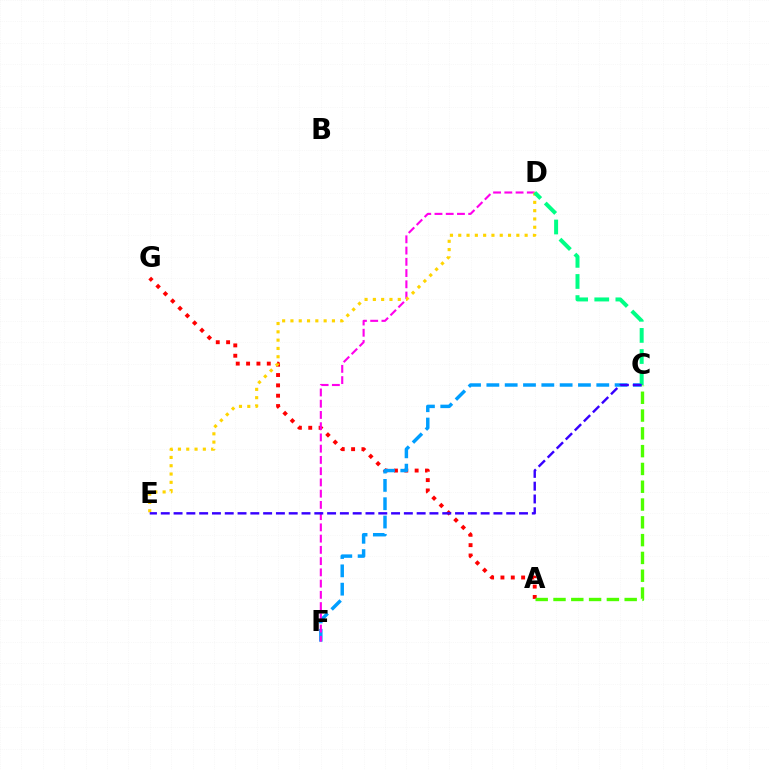{('A', 'G'): [{'color': '#ff0000', 'line_style': 'dotted', 'thickness': 2.81}], ('C', 'F'): [{'color': '#009eff', 'line_style': 'dashed', 'thickness': 2.49}], ('D', 'F'): [{'color': '#ff00ed', 'line_style': 'dashed', 'thickness': 1.53}], ('D', 'E'): [{'color': '#ffd500', 'line_style': 'dotted', 'thickness': 2.25}], ('C', 'D'): [{'color': '#00ff86', 'line_style': 'dashed', 'thickness': 2.87}], ('A', 'C'): [{'color': '#4fff00', 'line_style': 'dashed', 'thickness': 2.42}], ('C', 'E'): [{'color': '#3700ff', 'line_style': 'dashed', 'thickness': 1.74}]}